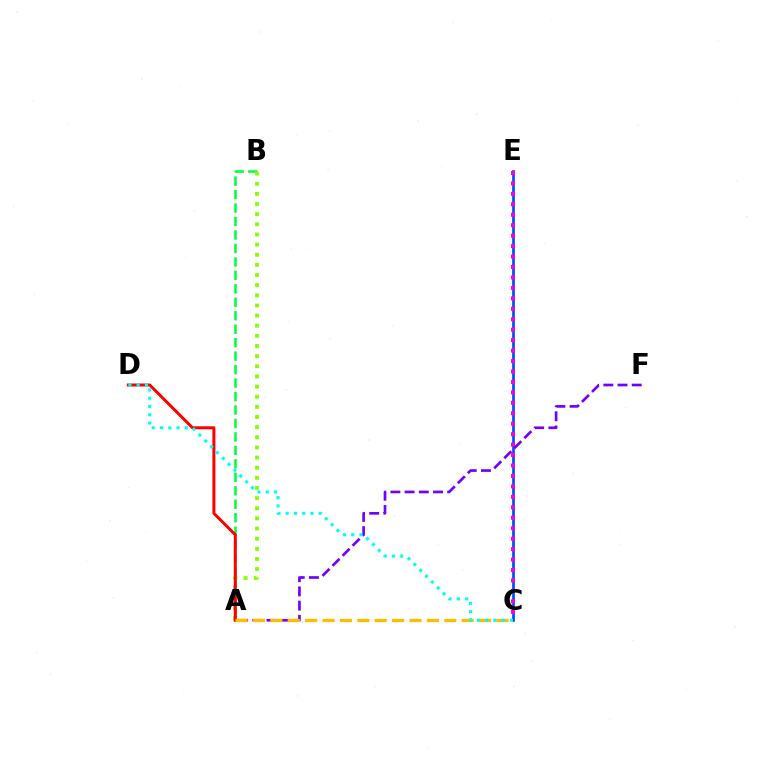{('A', 'B'): [{'color': '#00ff39', 'line_style': 'dashed', 'thickness': 1.83}, {'color': '#84ff00', 'line_style': 'dotted', 'thickness': 2.76}], ('C', 'E'): [{'color': '#004bff', 'line_style': 'solid', 'thickness': 1.94}, {'color': '#ff00cf', 'line_style': 'dotted', 'thickness': 2.84}], ('A', 'F'): [{'color': '#7200ff', 'line_style': 'dashed', 'thickness': 1.93}], ('A', 'D'): [{'color': '#ff0000', 'line_style': 'solid', 'thickness': 2.16}], ('A', 'C'): [{'color': '#ffbd00', 'line_style': 'dashed', 'thickness': 2.36}], ('C', 'D'): [{'color': '#00fff6', 'line_style': 'dotted', 'thickness': 2.25}]}